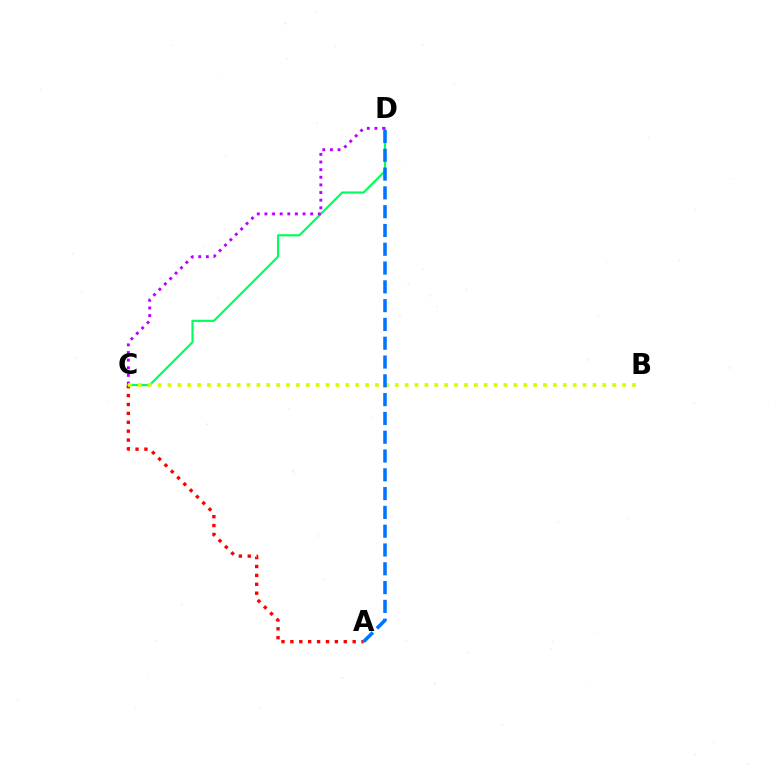{('A', 'C'): [{'color': '#ff0000', 'line_style': 'dotted', 'thickness': 2.42}], ('C', 'D'): [{'color': '#00ff5c', 'line_style': 'solid', 'thickness': 1.56}, {'color': '#b900ff', 'line_style': 'dotted', 'thickness': 2.07}], ('B', 'C'): [{'color': '#d1ff00', 'line_style': 'dotted', 'thickness': 2.69}], ('A', 'D'): [{'color': '#0074ff', 'line_style': 'dashed', 'thickness': 2.55}]}